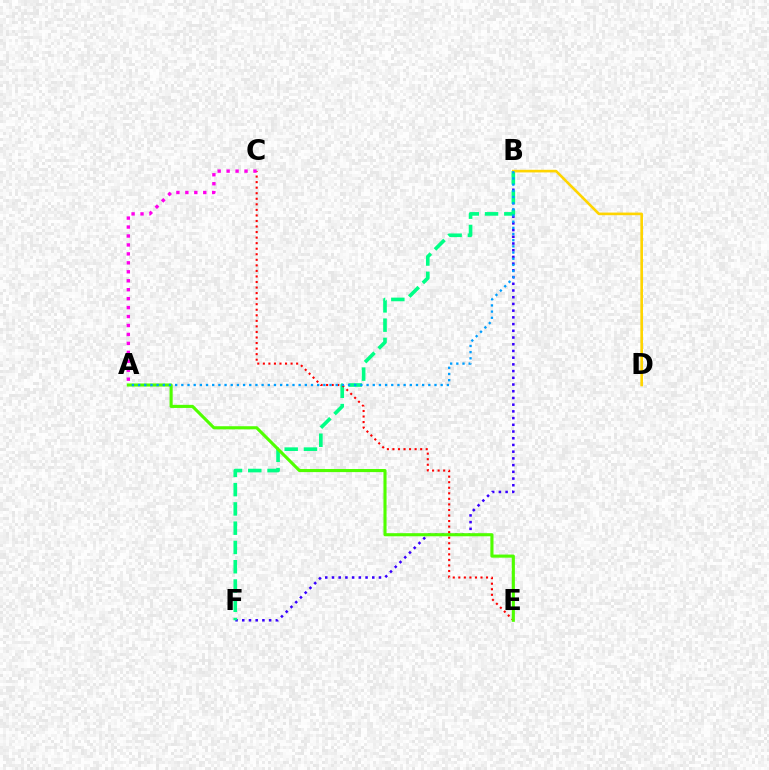{('B', 'F'): [{'color': '#3700ff', 'line_style': 'dotted', 'thickness': 1.82}, {'color': '#00ff86', 'line_style': 'dashed', 'thickness': 2.62}], ('B', 'D'): [{'color': '#ffd500', 'line_style': 'solid', 'thickness': 1.9}], ('C', 'E'): [{'color': '#ff0000', 'line_style': 'dotted', 'thickness': 1.51}], ('A', 'C'): [{'color': '#ff00ed', 'line_style': 'dotted', 'thickness': 2.43}], ('A', 'E'): [{'color': '#4fff00', 'line_style': 'solid', 'thickness': 2.23}], ('A', 'B'): [{'color': '#009eff', 'line_style': 'dotted', 'thickness': 1.68}]}